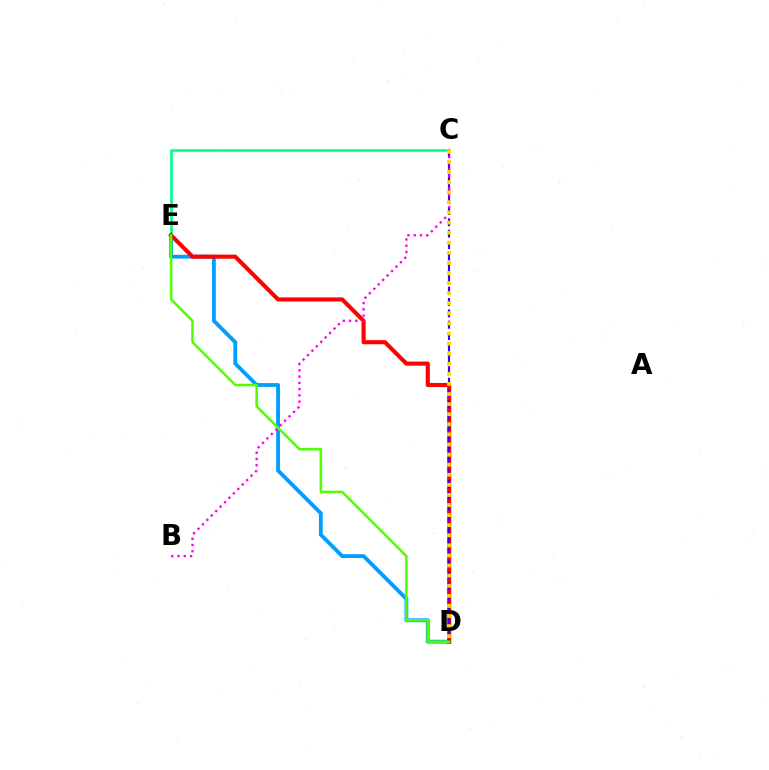{('D', 'E'): [{'color': '#009eff', 'line_style': 'solid', 'thickness': 2.75}, {'color': '#ff0000', 'line_style': 'solid', 'thickness': 2.94}, {'color': '#4fff00', 'line_style': 'solid', 'thickness': 1.82}], ('C', 'E'): [{'color': '#00ff86', 'line_style': 'solid', 'thickness': 1.89}], ('C', 'D'): [{'color': '#3700ff', 'line_style': 'dashed', 'thickness': 1.55}, {'color': '#ffd500', 'line_style': 'dotted', 'thickness': 2.74}], ('B', 'C'): [{'color': '#ff00ed', 'line_style': 'dotted', 'thickness': 1.7}]}